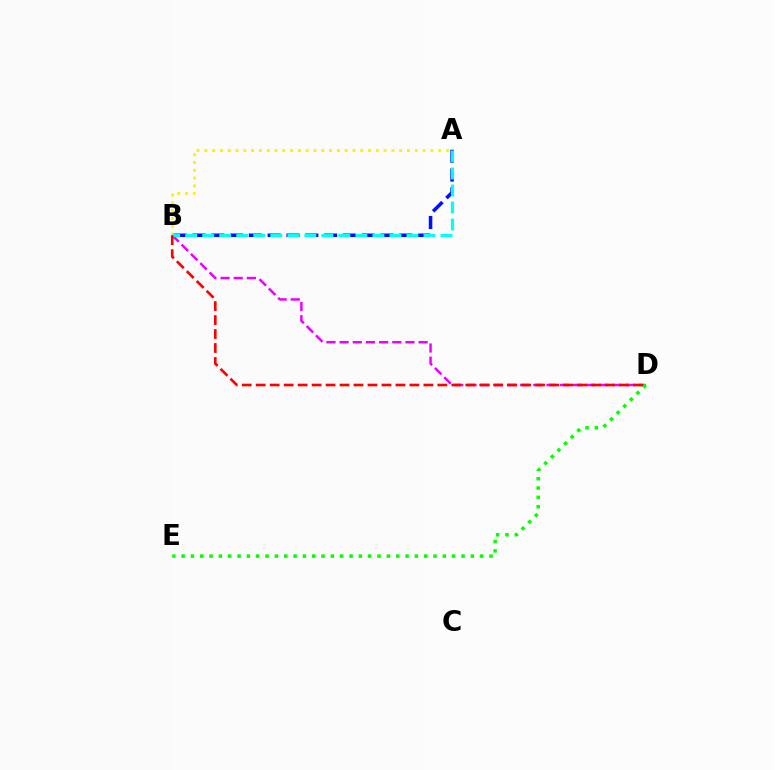{('A', 'B'): [{'color': '#0010ff', 'line_style': 'dashed', 'thickness': 2.55}, {'color': '#fcf500', 'line_style': 'dotted', 'thickness': 2.12}, {'color': '#00fff6', 'line_style': 'dashed', 'thickness': 2.31}], ('B', 'D'): [{'color': '#ee00ff', 'line_style': 'dashed', 'thickness': 1.79}, {'color': '#ff0000', 'line_style': 'dashed', 'thickness': 1.9}], ('D', 'E'): [{'color': '#08ff00', 'line_style': 'dotted', 'thickness': 2.54}]}